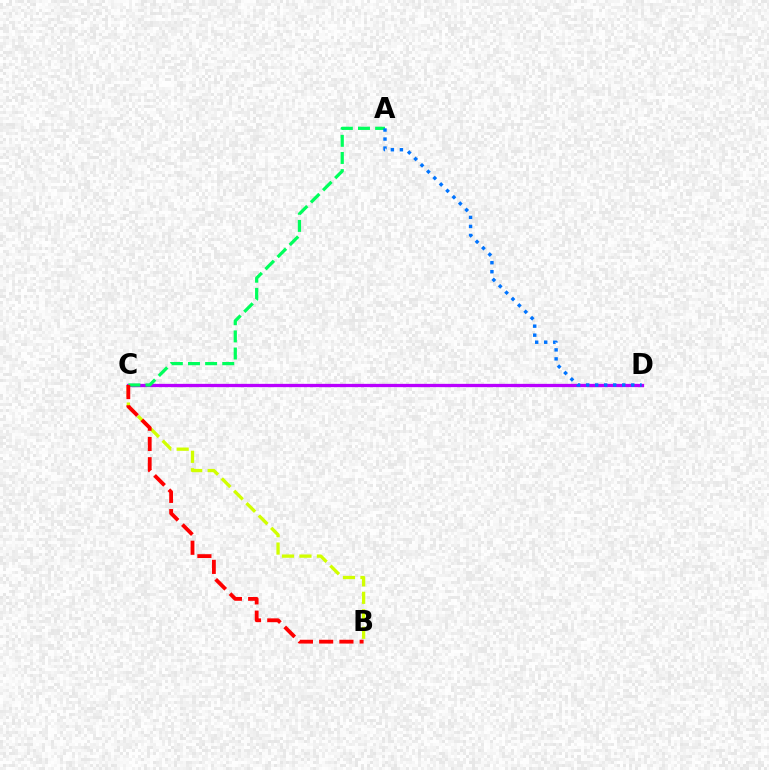{('B', 'C'): [{'color': '#d1ff00', 'line_style': 'dashed', 'thickness': 2.37}, {'color': '#ff0000', 'line_style': 'dashed', 'thickness': 2.75}], ('C', 'D'): [{'color': '#b900ff', 'line_style': 'solid', 'thickness': 2.37}], ('A', 'C'): [{'color': '#00ff5c', 'line_style': 'dashed', 'thickness': 2.33}], ('A', 'D'): [{'color': '#0074ff', 'line_style': 'dotted', 'thickness': 2.45}]}